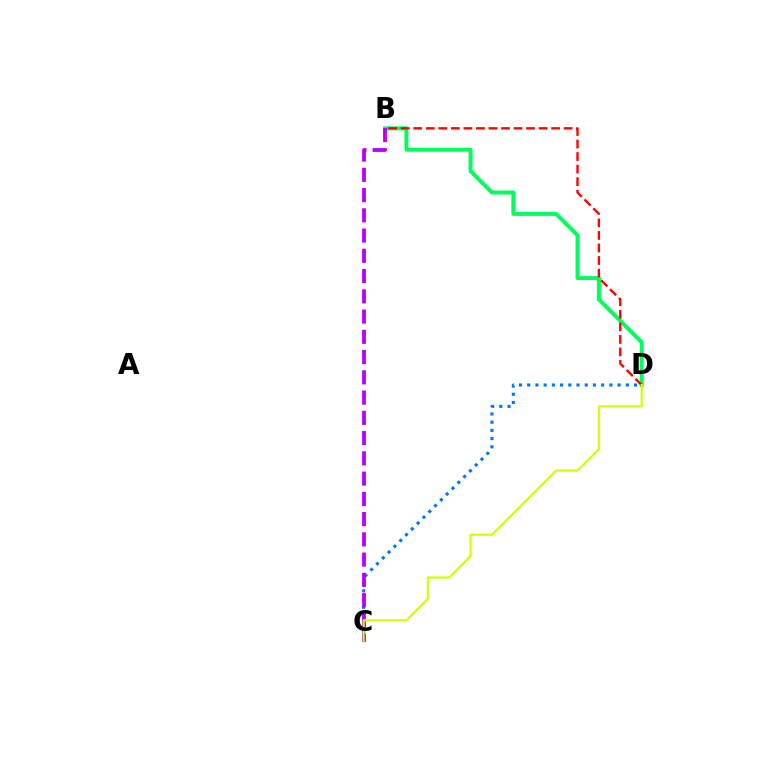{('B', 'D'): [{'color': '#00ff5c', 'line_style': 'solid', 'thickness': 2.85}, {'color': '#ff0000', 'line_style': 'dashed', 'thickness': 1.7}], ('C', 'D'): [{'color': '#0074ff', 'line_style': 'dotted', 'thickness': 2.23}, {'color': '#d1ff00', 'line_style': 'solid', 'thickness': 1.54}], ('B', 'C'): [{'color': '#b900ff', 'line_style': 'dashed', 'thickness': 2.75}]}